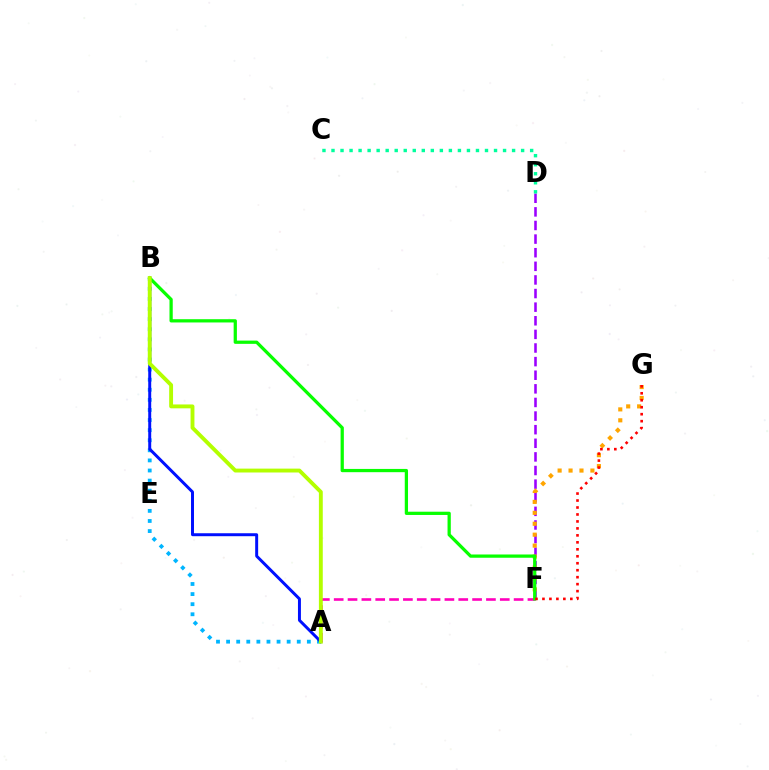{('D', 'F'): [{'color': '#9b00ff', 'line_style': 'dashed', 'thickness': 1.85}], ('A', 'B'): [{'color': '#00b5ff', 'line_style': 'dotted', 'thickness': 2.74}, {'color': '#0010ff', 'line_style': 'solid', 'thickness': 2.14}, {'color': '#b3ff00', 'line_style': 'solid', 'thickness': 2.79}], ('F', 'G'): [{'color': '#ffa500', 'line_style': 'dotted', 'thickness': 2.97}, {'color': '#ff0000', 'line_style': 'dotted', 'thickness': 1.89}], ('A', 'F'): [{'color': '#ff00bd', 'line_style': 'dashed', 'thickness': 1.88}], ('B', 'F'): [{'color': '#08ff00', 'line_style': 'solid', 'thickness': 2.34}], ('C', 'D'): [{'color': '#00ff9d', 'line_style': 'dotted', 'thickness': 2.45}]}